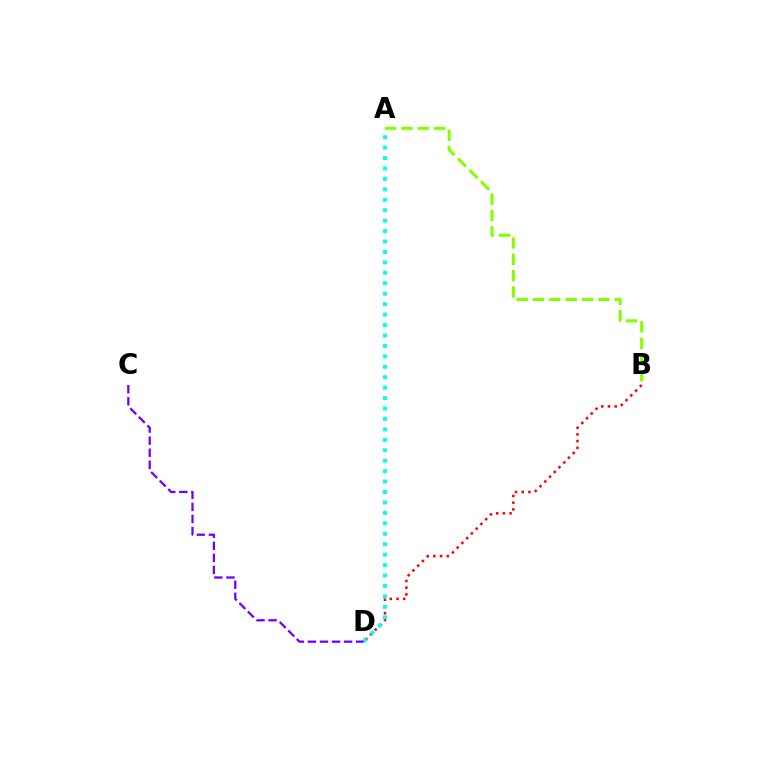{('B', 'D'): [{'color': '#ff0000', 'line_style': 'dotted', 'thickness': 1.82}], ('A', 'D'): [{'color': '#00fff6', 'line_style': 'dotted', 'thickness': 2.84}], ('C', 'D'): [{'color': '#7200ff', 'line_style': 'dashed', 'thickness': 1.64}], ('A', 'B'): [{'color': '#84ff00', 'line_style': 'dashed', 'thickness': 2.22}]}